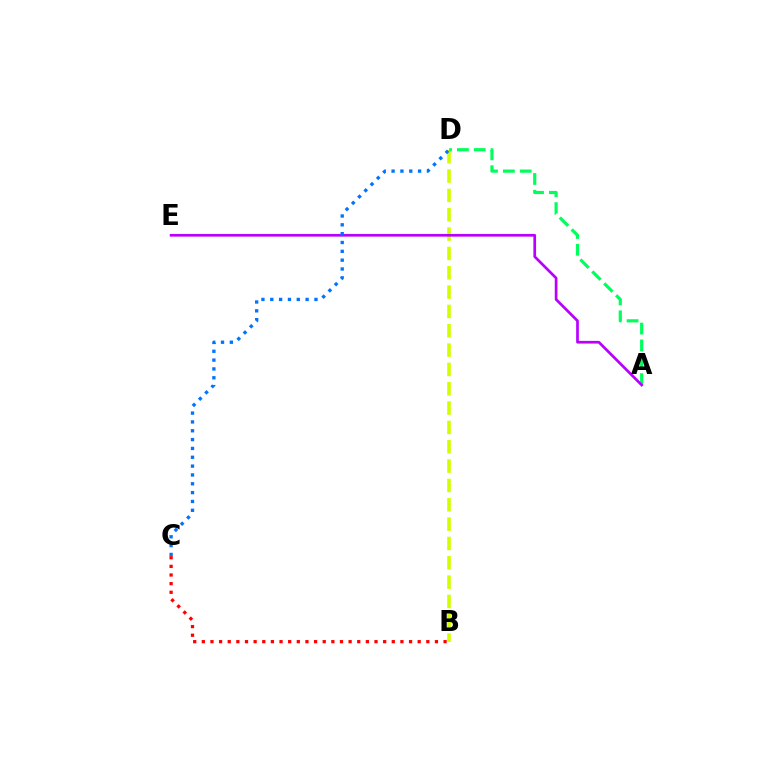{('B', 'D'): [{'color': '#d1ff00', 'line_style': 'dashed', 'thickness': 2.63}], ('A', 'D'): [{'color': '#00ff5c', 'line_style': 'dashed', 'thickness': 2.29}], ('A', 'E'): [{'color': '#b900ff', 'line_style': 'solid', 'thickness': 1.94}], ('C', 'D'): [{'color': '#0074ff', 'line_style': 'dotted', 'thickness': 2.4}], ('B', 'C'): [{'color': '#ff0000', 'line_style': 'dotted', 'thickness': 2.35}]}